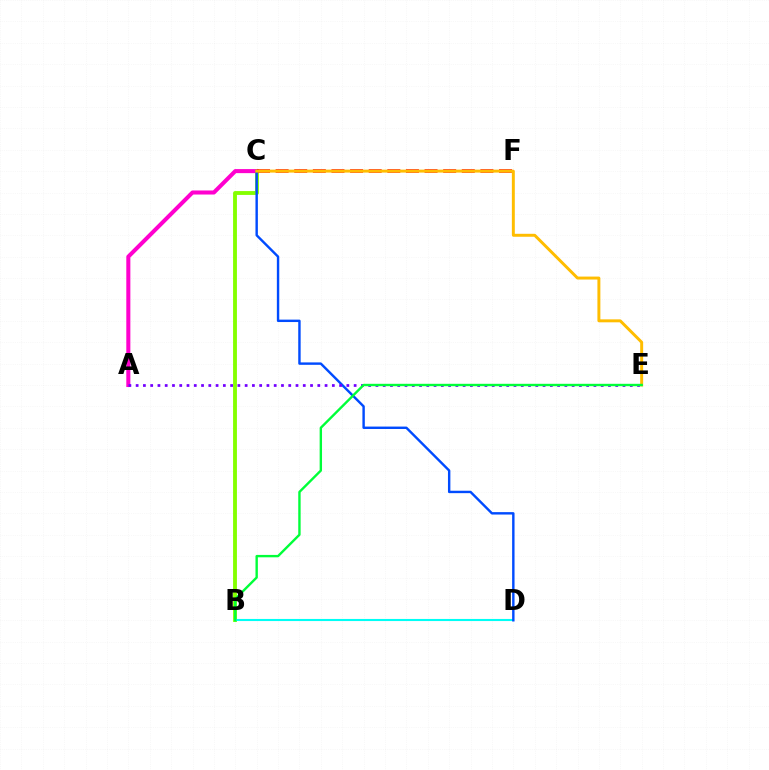{('B', 'C'): [{'color': '#84ff00', 'line_style': 'solid', 'thickness': 2.78}], ('A', 'C'): [{'color': '#ff00cf', 'line_style': 'solid', 'thickness': 2.92}], ('C', 'F'): [{'color': '#ff0000', 'line_style': 'dashed', 'thickness': 2.53}], ('B', 'D'): [{'color': '#00fff6', 'line_style': 'solid', 'thickness': 1.52}], ('C', 'D'): [{'color': '#004bff', 'line_style': 'solid', 'thickness': 1.74}], ('C', 'E'): [{'color': '#ffbd00', 'line_style': 'solid', 'thickness': 2.13}], ('A', 'E'): [{'color': '#7200ff', 'line_style': 'dotted', 'thickness': 1.97}], ('B', 'E'): [{'color': '#00ff39', 'line_style': 'solid', 'thickness': 1.72}]}